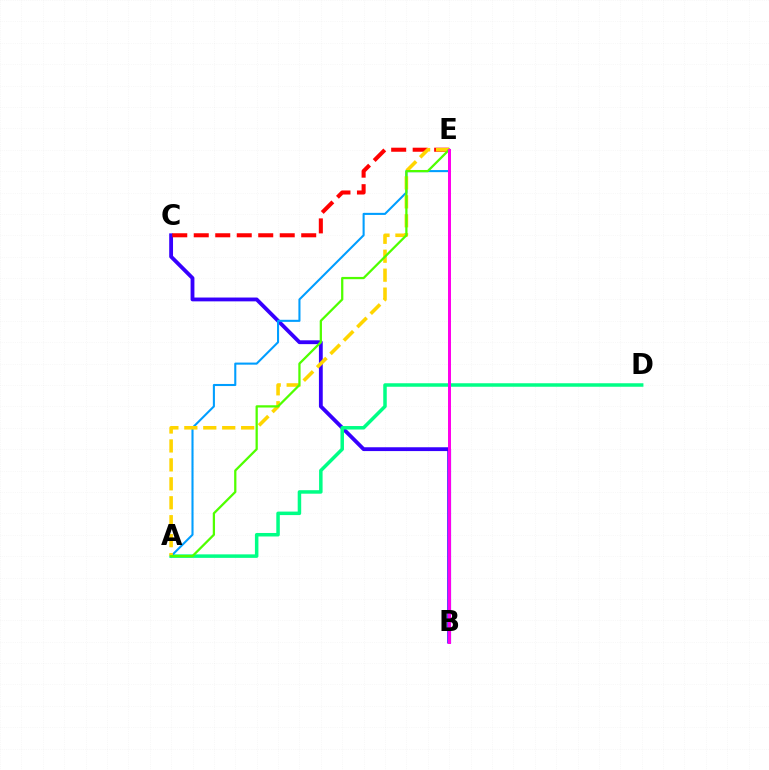{('B', 'C'): [{'color': '#3700ff', 'line_style': 'solid', 'thickness': 2.76}], ('A', 'D'): [{'color': '#00ff86', 'line_style': 'solid', 'thickness': 2.52}], ('C', 'E'): [{'color': '#ff0000', 'line_style': 'dashed', 'thickness': 2.92}], ('A', 'E'): [{'color': '#009eff', 'line_style': 'solid', 'thickness': 1.5}, {'color': '#ffd500', 'line_style': 'dashed', 'thickness': 2.57}, {'color': '#4fff00', 'line_style': 'solid', 'thickness': 1.63}], ('B', 'E'): [{'color': '#ff00ed', 'line_style': 'solid', 'thickness': 2.15}]}